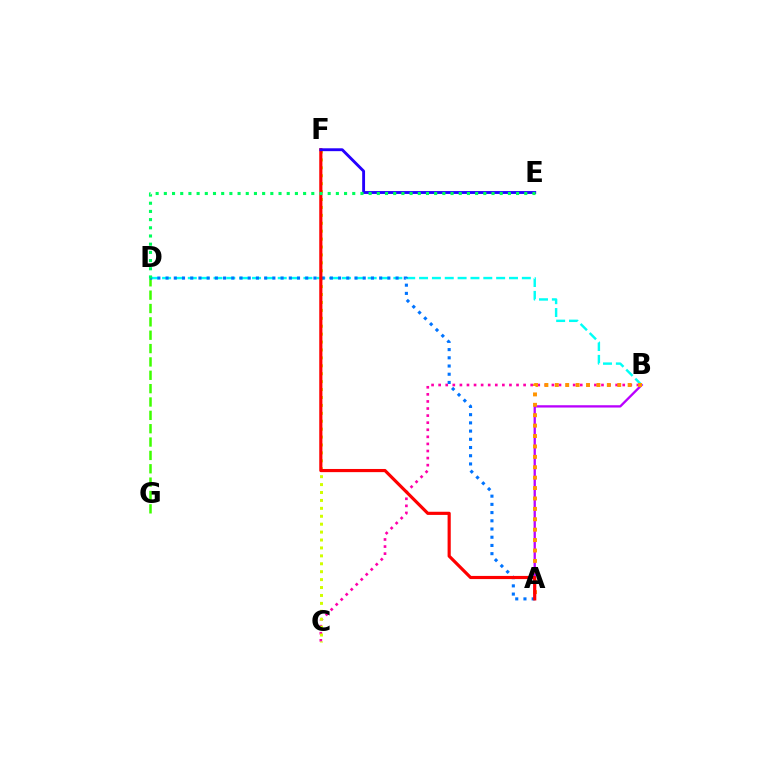{('B', 'D'): [{'color': '#00fff6', 'line_style': 'dashed', 'thickness': 1.75}], ('B', 'C'): [{'color': '#ff00ac', 'line_style': 'dotted', 'thickness': 1.92}], ('A', 'B'): [{'color': '#b900ff', 'line_style': 'solid', 'thickness': 1.67}, {'color': '#ff9400', 'line_style': 'dotted', 'thickness': 2.83}], ('C', 'F'): [{'color': '#d1ff00', 'line_style': 'dotted', 'thickness': 2.15}], ('D', 'G'): [{'color': '#3dff00', 'line_style': 'dashed', 'thickness': 1.81}], ('A', 'D'): [{'color': '#0074ff', 'line_style': 'dotted', 'thickness': 2.23}], ('A', 'F'): [{'color': '#ff0000', 'line_style': 'solid', 'thickness': 2.28}], ('E', 'F'): [{'color': '#2500ff', 'line_style': 'solid', 'thickness': 2.07}], ('D', 'E'): [{'color': '#00ff5c', 'line_style': 'dotted', 'thickness': 2.23}]}